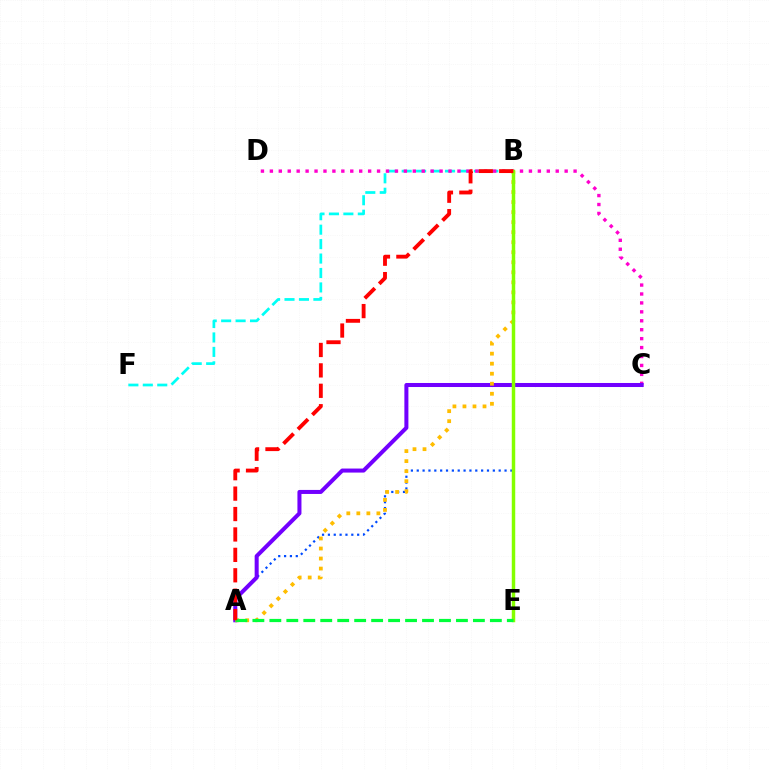{('B', 'F'): [{'color': '#00fff6', 'line_style': 'dashed', 'thickness': 1.96}], ('A', 'B'): [{'color': '#004bff', 'line_style': 'dotted', 'thickness': 1.59}, {'color': '#ffbd00', 'line_style': 'dotted', 'thickness': 2.72}, {'color': '#ff0000', 'line_style': 'dashed', 'thickness': 2.77}], ('C', 'D'): [{'color': '#ff00cf', 'line_style': 'dotted', 'thickness': 2.43}], ('A', 'C'): [{'color': '#7200ff', 'line_style': 'solid', 'thickness': 2.9}], ('B', 'E'): [{'color': '#84ff00', 'line_style': 'solid', 'thickness': 2.49}], ('A', 'E'): [{'color': '#00ff39', 'line_style': 'dashed', 'thickness': 2.3}]}